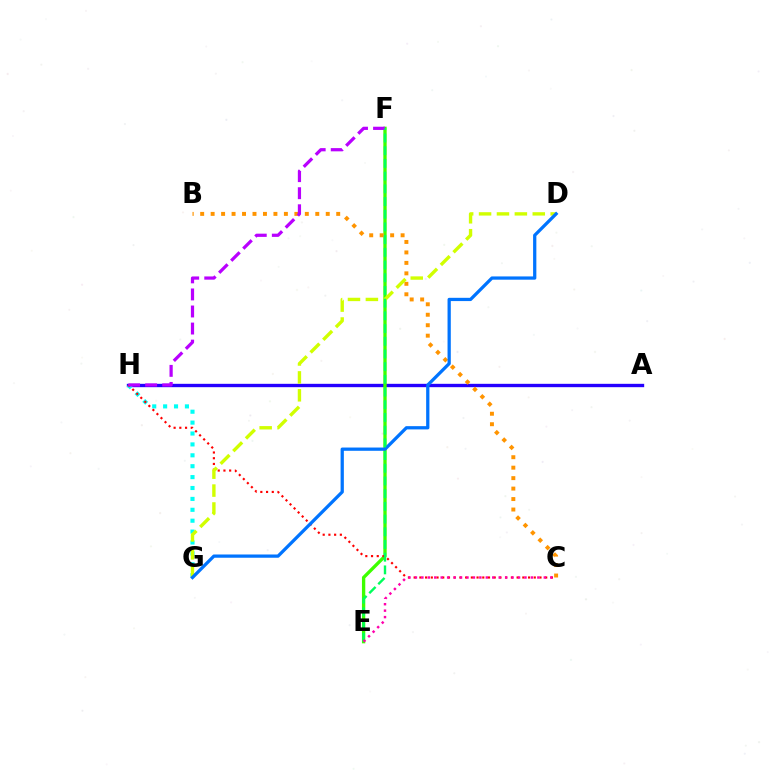{('A', 'H'): [{'color': '#2500ff', 'line_style': 'solid', 'thickness': 2.42}], ('E', 'F'): [{'color': '#3dff00', 'line_style': 'solid', 'thickness': 2.4}, {'color': '#00ff5c', 'line_style': 'dashed', 'thickness': 1.73}], ('G', 'H'): [{'color': '#00fff6', 'line_style': 'dotted', 'thickness': 2.96}], ('C', 'H'): [{'color': '#ff0000', 'line_style': 'dotted', 'thickness': 1.55}], ('B', 'C'): [{'color': '#ff9400', 'line_style': 'dotted', 'thickness': 2.84}], ('D', 'G'): [{'color': '#d1ff00', 'line_style': 'dashed', 'thickness': 2.43}, {'color': '#0074ff', 'line_style': 'solid', 'thickness': 2.34}], ('F', 'H'): [{'color': '#b900ff', 'line_style': 'dashed', 'thickness': 2.32}], ('C', 'E'): [{'color': '#ff00ac', 'line_style': 'dotted', 'thickness': 1.75}]}